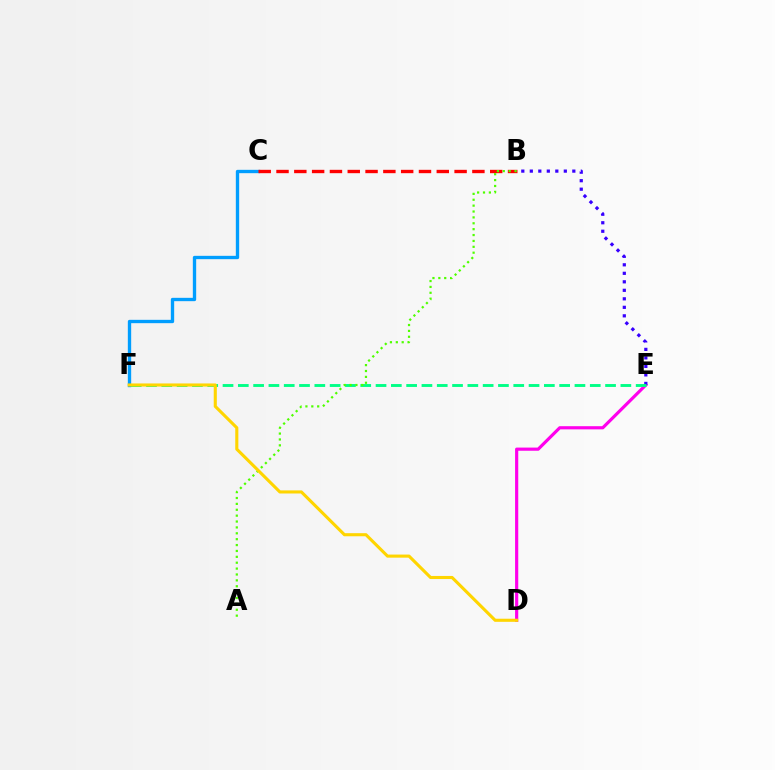{('C', 'F'): [{'color': '#009eff', 'line_style': 'solid', 'thickness': 2.41}], ('D', 'E'): [{'color': '#ff00ed', 'line_style': 'solid', 'thickness': 2.28}], ('B', 'C'): [{'color': '#ff0000', 'line_style': 'dashed', 'thickness': 2.42}], ('B', 'E'): [{'color': '#3700ff', 'line_style': 'dotted', 'thickness': 2.31}], ('E', 'F'): [{'color': '#00ff86', 'line_style': 'dashed', 'thickness': 2.08}], ('A', 'B'): [{'color': '#4fff00', 'line_style': 'dotted', 'thickness': 1.6}], ('D', 'F'): [{'color': '#ffd500', 'line_style': 'solid', 'thickness': 2.23}]}